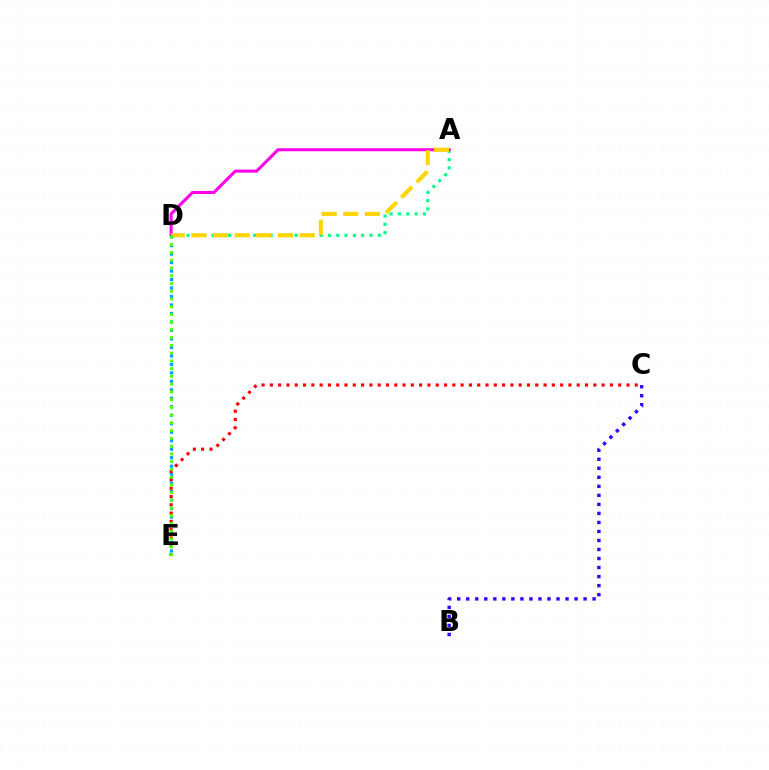{('C', 'E'): [{'color': '#ff0000', 'line_style': 'dotted', 'thickness': 2.25}], ('A', 'D'): [{'color': '#00ff86', 'line_style': 'dotted', 'thickness': 2.26}, {'color': '#ff00ed', 'line_style': 'solid', 'thickness': 2.19}, {'color': '#ffd500', 'line_style': 'dashed', 'thickness': 2.94}], ('D', 'E'): [{'color': '#009eff', 'line_style': 'dotted', 'thickness': 2.3}, {'color': '#4fff00', 'line_style': 'dotted', 'thickness': 2.1}], ('B', 'C'): [{'color': '#3700ff', 'line_style': 'dotted', 'thickness': 2.45}]}